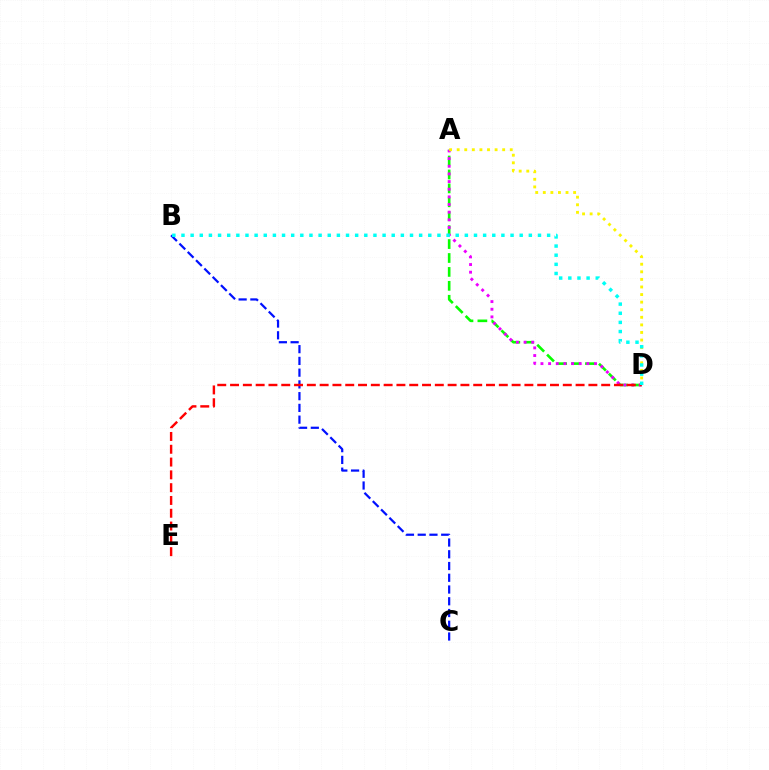{('A', 'D'): [{'color': '#08ff00', 'line_style': 'dashed', 'thickness': 1.89}, {'color': '#ee00ff', 'line_style': 'dotted', 'thickness': 2.08}, {'color': '#fcf500', 'line_style': 'dotted', 'thickness': 2.06}], ('B', 'C'): [{'color': '#0010ff', 'line_style': 'dashed', 'thickness': 1.6}], ('D', 'E'): [{'color': '#ff0000', 'line_style': 'dashed', 'thickness': 1.74}], ('B', 'D'): [{'color': '#00fff6', 'line_style': 'dotted', 'thickness': 2.48}]}